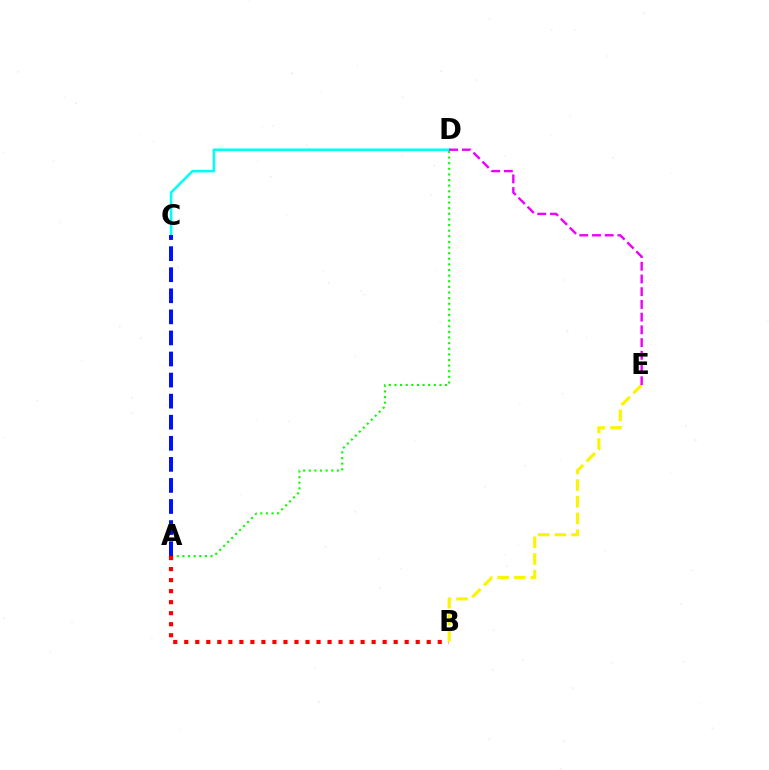{('A', 'D'): [{'color': '#08ff00', 'line_style': 'dotted', 'thickness': 1.53}], ('C', 'D'): [{'color': '#00fff6', 'line_style': 'solid', 'thickness': 1.84}], ('A', 'B'): [{'color': '#ff0000', 'line_style': 'dotted', 'thickness': 2.99}], ('B', 'E'): [{'color': '#fcf500', 'line_style': 'dashed', 'thickness': 2.26}], ('D', 'E'): [{'color': '#ee00ff', 'line_style': 'dashed', 'thickness': 1.73}], ('A', 'C'): [{'color': '#0010ff', 'line_style': 'dashed', 'thickness': 2.86}]}